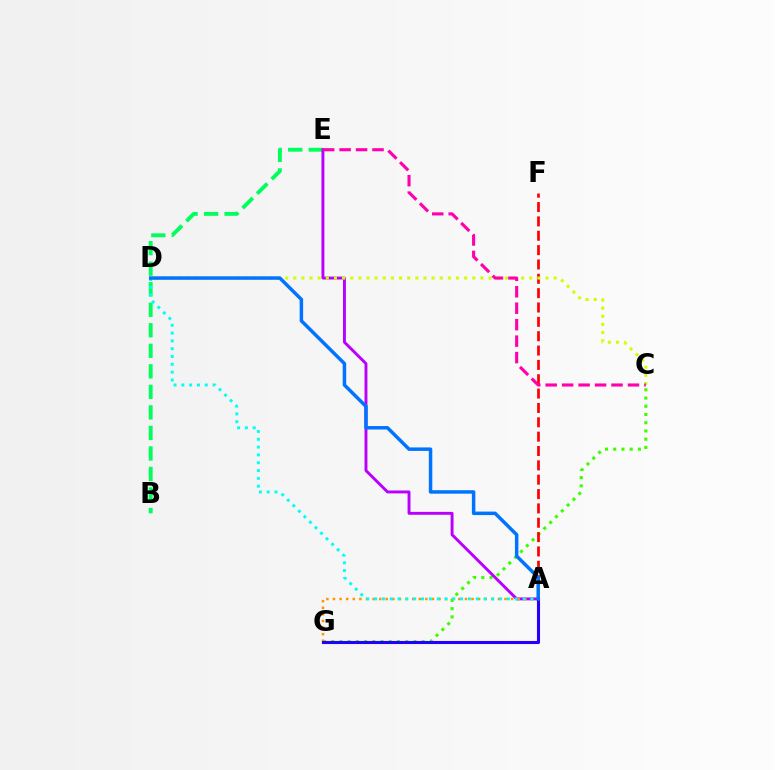{('C', 'G'): [{'color': '#3dff00', 'line_style': 'dotted', 'thickness': 2.23}], ('A', 'F'): [{'color': '#ff0000', 'line_style': 'dashed', 'thickness': 1.95}], ('B', 'E'): [{'color': '#00ff5c', 'line_style': 'dashed', 'thickness': 2.79}], ('A', 'E'): [{'color': '#b900ff', 'line_style': 'solid', 'thickness': 2.1}], ('A', 'G'): [{'color': '#ff9400', 'line_style': 'dotted', 'thickness': 1.79}, {'color': '#2500ff', 'line_style': 'solid', 'thickness': 2.22}], ('C', 'D'): [{'color': '#d1ff00', 'line_style': 'dotted', 'thickness': 2.21}], ('A', 'D'): [{'color': '#00fff6', 'line_style': 'dotted', 'thickness': 2.12}, {'color': '#0074ff', 'line_style': 'solid', 'thickness': 2.51}], ('C', 'E'): [{'color': '#ff00ac', 'line_style': 'dashed', 'thickness': 2.24}]}